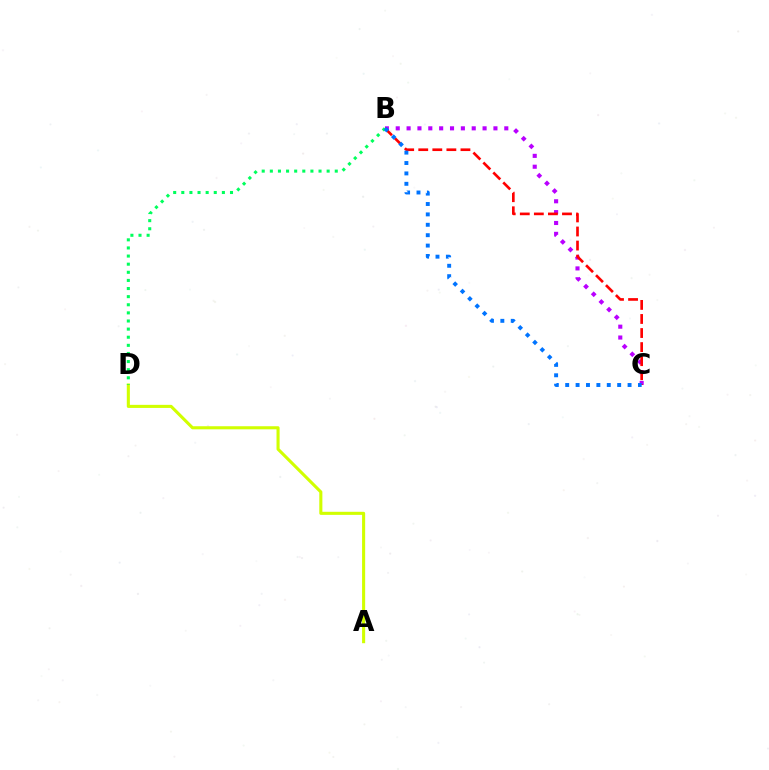{('B', 'C'): [{'color': '#b900ff', 'line_style': 'dotted', 'thickness': 2.95}, {'color': '#ff0000', 'line_style': 'dashed', 'thickness': 1.91}, {'color': '#0074ff', 'line_style': 'dotted', 'thickness': 2.82}], ('A', 'D'): [{'color': '#d1ff00', 'line_style': 'solid', 'thickness': 2.22}], ('B', 'D'): [{'color': '#00ff5c', 'line_style': 'dotted', 'thickness': 2.21}]}